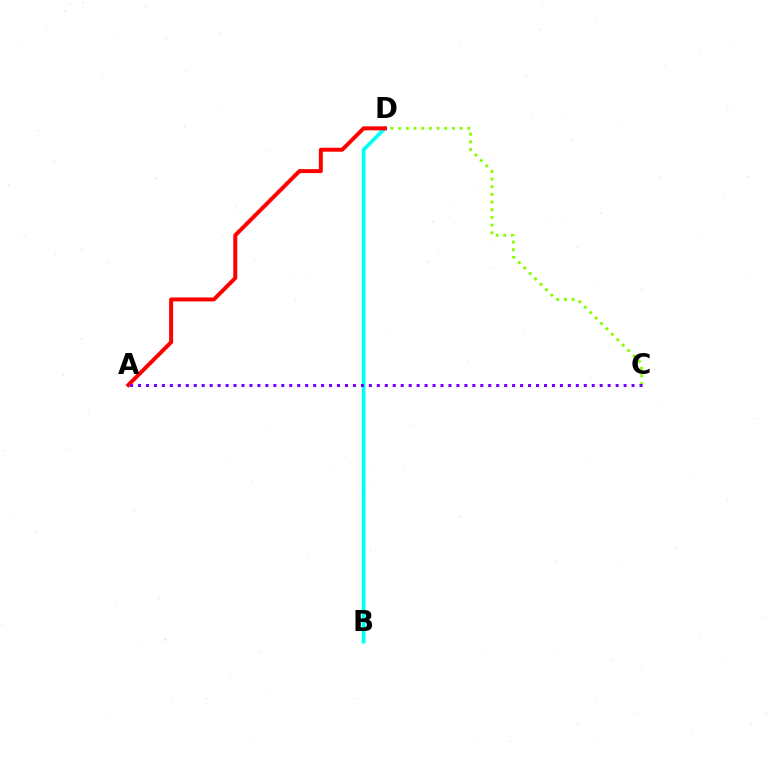{('C', 'D'): [{'color': '#84ff00', 'line_style': 'dotted', 'thickness': 2.08}], ('B', 'D'): [{'color': '#00fff6', 'line_style': 'solid', 'thickness': 2.67}], ('A', 'D'): [{'color': '#ff0000', 'line_style': 'solid', 'thickness': 2.85}], ('A', 'C'): [{'color': '#7200ff', 'line_style': 'dotted', 'thickness': 2.16}]}